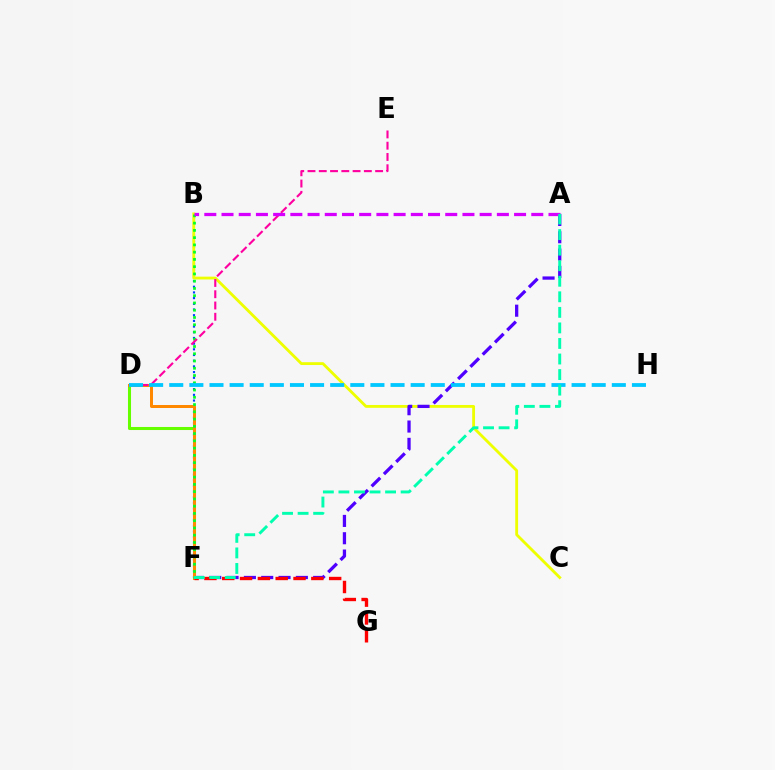{('B', 'F'): [{'color': '#003fff', 'line_style': 'dotted', 'thickness': 1.55}, {'color': '#00ff27', 'line_style': 'dotted', 'thickness': 1.97}], ('D', 'F'): [{'color': '#66ff00', 'line_style': 'solid', 'thickness': 2.2}, {'color': '#ff8800', 'line_style': 'solid', 'thickness': 2.16}], ('B', 'C'): [{'color': '#eeff00', 'line_style': 'solid', 'thickness': 2.04}], ('A', 'F'): [{'color': '#4f00ff', 'line_style': 'dashed', 'thickness': 2.35}, {'color': '#00ffaf', 'line_style': 'dashed', 'thickness': 2.11}], ('F', 'G'): [{'color': '#ff0000', 'line_style': 'dashed', 'thickness': 2.42}], ('D', 'E'): [{'color': '#ff00a0', 'line_style': 'dashed', 'thickness': 1.53}], ('D', 'H'): [{'color': '#00c7ff', 'line_style': 'dashed', 'thickness': 2.73}], ('A', 'B'): [{'color': '#d600ff', 'line_style': 'dashed', 'thickness': 2.34}]}